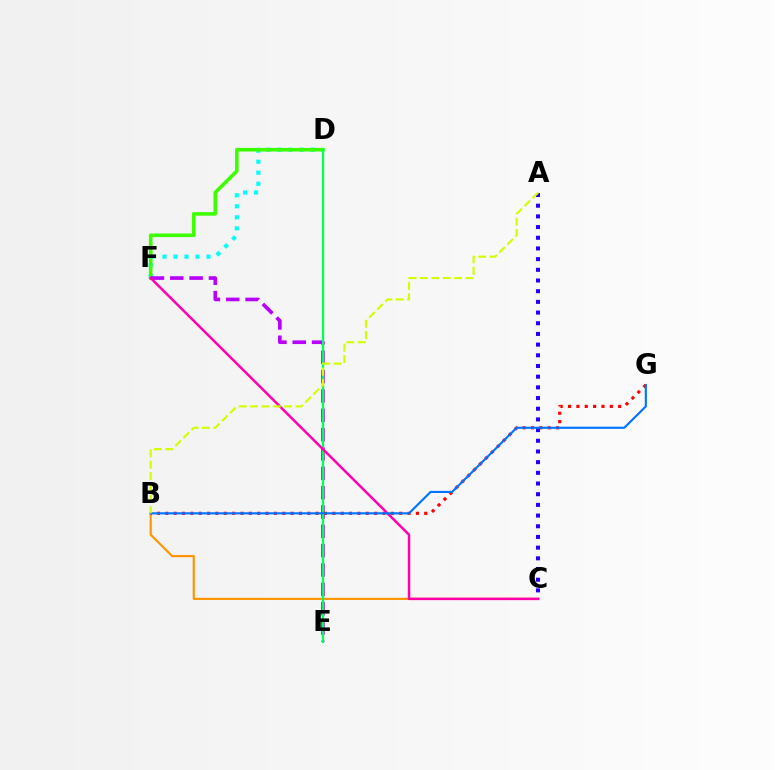{('D', 'F'): [{'color': '#00fff6', 'line_style': 'dotted', 'thickness': 2.99}, {'color': '#3dff00', 'line_style': 'solid', 'thickness': 2.61}], ('B', 'C'): [{'color': '#ff9400', 'line_style': 'solid', 'thickness': 1.55}], ('E', 'F'): [{'color': '#b900ff', 'line_style': 'dashed', 'thickness': 2.63}], ('B', 'G'): [{'color': '#ff0000', 'line_style': 'dotted', 'thickness': 2.27}, {'color': '#0074ff', 'line_style': 'solid', 'thickness': 1.54}], ('D', 'E'): [{'color': '#00ff5c', 'line_style': 'solid', 'thickness': 1.65}], ('C', 'F'): [{'color': '#ff00ac', 'line_style': 'solid', 'thickness': 1.79}], ('A', 'C'): [{'color': '#2500ff', 'line_style': 'dotted', 'thickness': 2.9}], ('A', 'B'): [{'color': '#d1ff00', 'line_style': 'dashed', 'thickness': 1.55}]}